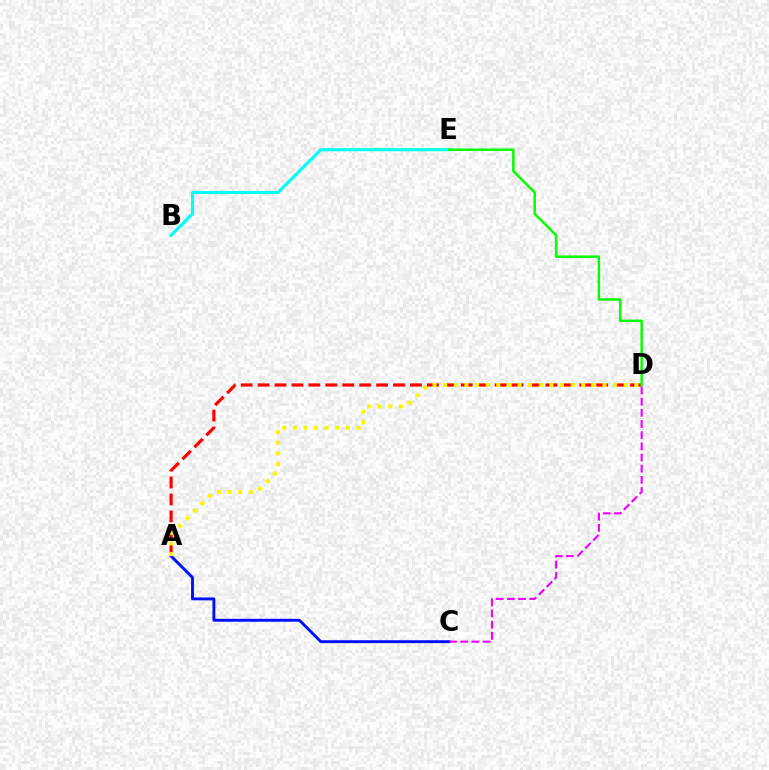{('A', 'C'): [{'color': '#0010ff', 'line_style': 'solid', 'thickness': 2.08}], ('A', 'D'): [{'color': '#ff0000', 'line_style': 'dashed', 'thickness': 2.3}, {'color': '#fcf500', 'line_style': 'dotted', 'thickness': 2.89}], ('C', 'D'): [{'color': '#ee00ff', 'line_style': 'dashed', 'thickness': 1.52}], ('B', 'E'): [{'color': '#00fff6', 'line_style': 'solid', 'thickness': 2.25}], ('D', 'E'): [{'color': '#08ff00', 'line_style': 'solid', 'thickness': 1.78}]}